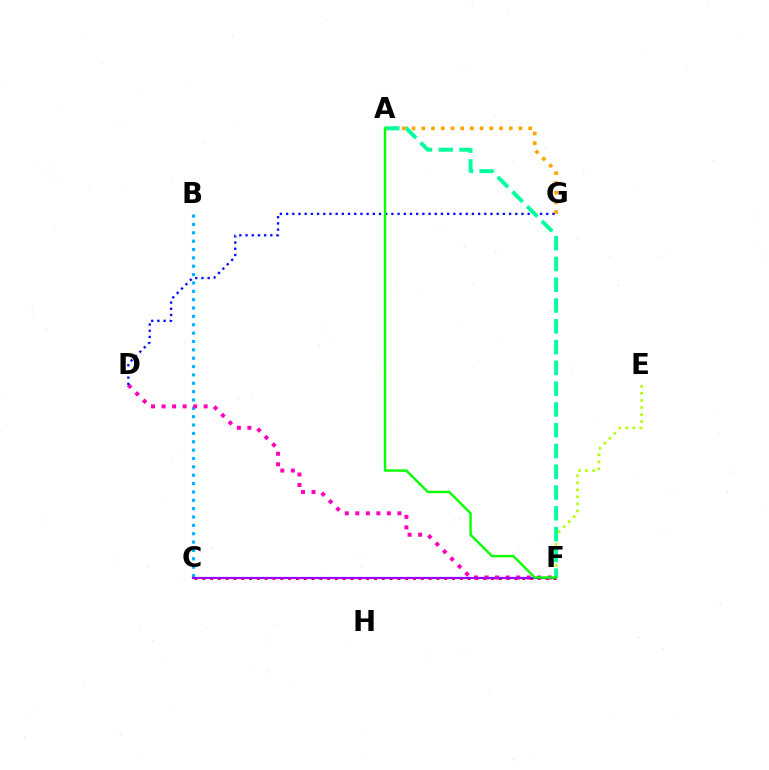{('A', 'G'): [{'color': '#ffa500', 'line_style': 'dotted', 'thickness': 2.64}], ('C', 'F'): [{'color': '#ff0000', 'line_style': 'dotted', 'thickness': 2.12}, {'color': '#9b00ff', 'line_style': 'solid', 'thickness': 1.59}], ('B', 'C'): [{'color': '#00b5ff', 'line_style': 'dotted', 'thickness': 2.27}], ('D', 'F'): [{'color': '#ff00bd', 'line_style': 'dotted', 'thickness': 2.86}], ('D', 'G'): [{'color': '#0010ff', 'line_style': 'dotted', 'thickness': 1.68}], ('E', 'F'): [{'color': '#b3ff00', 'line_style': 'dotted', 'thickness': 1.92}], ('A', 'F'): [{'color': '#00ff9d', 'line_style': 'dashed', 'thickness': 2.82}, {'color': '#08ff00', 'line_style': 'solid', 'thickness': 1.72}]}